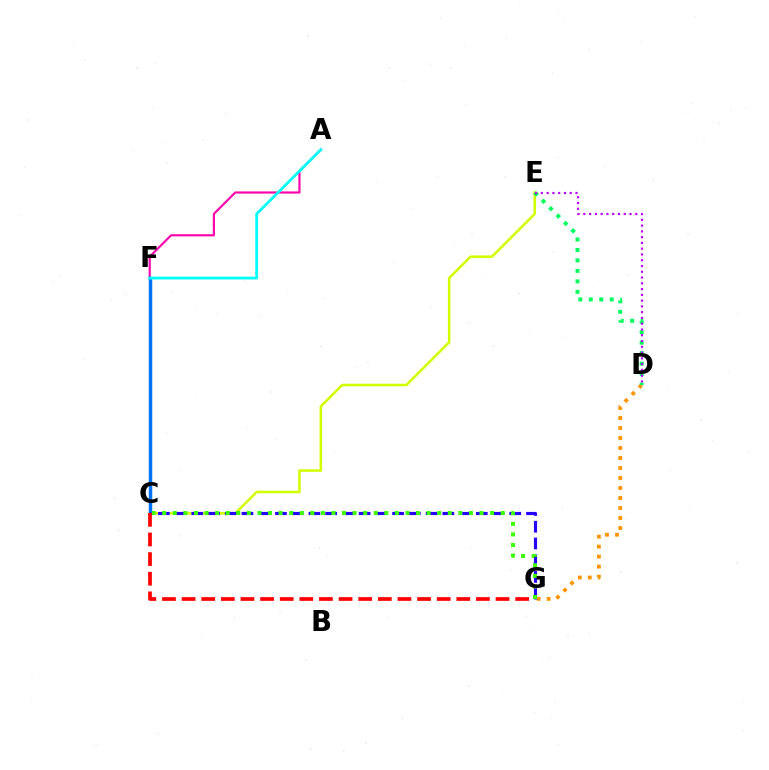{('D', 'G'): [{'color': '#ff9400', 'line_style': 'dotted', 'thickness': 2.72}], ('A', 'F'): [{'color': '#ff00ac', 'line_style': 'solid', 'thickness': 1.55}, {'color': '#00fff6', 'line_style': 'solid', 'thickness': 2.01}], ('C', 'E'): [{'color': '#d1ff00', 'line_style': 'solid', 'thickness': 1.84}], ('D', 'E'): [{'color': '#00ff5c', 'line_style': 'dotted', 'thickness': 2.84}, {'color': '#b900ff', 'line_style': 'dotted', 'thickness': 1.57}], ('C', 'F'): [{'color': '#0074ff', 'line_style': 'solid', 'thickness': 2.49}], ('C', 'G'): [{'color': '#2500ff', 'line_style': 'dashed', 'thickness': 2.27}, {'color': '#3dff00', 'line_style': 'dotted', 'thickness': 2.87}, {'color': '#ff0000', 'line_style': 'dashed', 'thickness': 2.67}]}